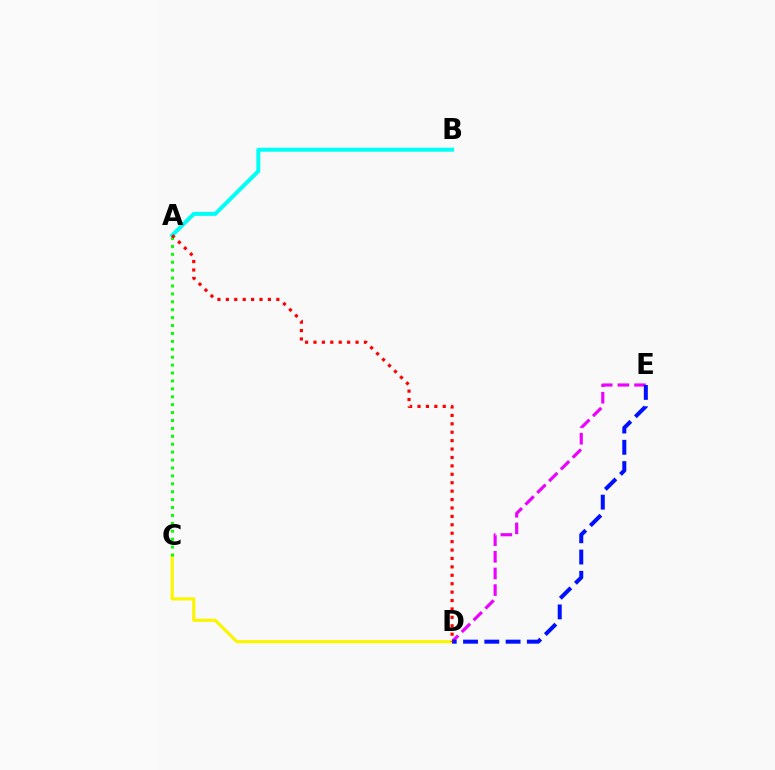{('D', 'E'): [{'color': '#ee00ff', 'line_style': 'dashed', 'thickness': 2.26}, {'color': '#0010ff', 'line_style': 'dashed', 'thickness': 2.89}], ('A', 'B'): [{'color': '#00fff6', 'line_style': 'solid', 'thickness': 2.87}], ('C', 'D'): [{'color': '#fcf500', 'line_style': 'solid', 'thickness': 2.27}], ('A', 'C'): [{'color': '#08ff00', 'line_style': 'dotted', 'thickness': 2.15}], ('A', 'D'): [{'color': '#ff0000', 'line_style': 'dotted', 'thickness': 2.29}]}